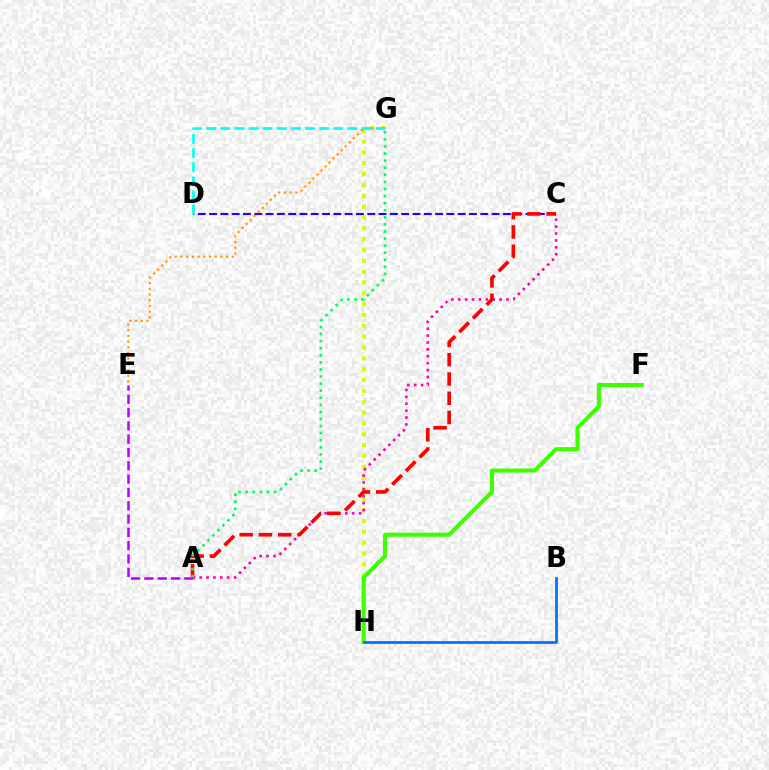{('A', 'E'): [{'color': '#b900ff', 'line_style': 'dashed', 'thickness': 1.81}], ('G', 'H'): [{'color': '#d1ff00', 'line_style': 'dotted', 'thickness': 2.95}], ('A', 'C'): [{'color': '#ff00ac', 'line_style': 'dotted', 'thickness': 1.87}, {'color': '#ff0000', 'line_style': 'dashed', 'thickness': 2.62}], ('C', 'D'): [{'color': '#2500ff', 'line_style': 'dashed', 'thickness': 1.54}], ('E', 'G'): [{'color': '#ff9400', 'line_style': 'dotted', 'thickness': 1.55}], ('F', 'H'): [{'color': '#3dff00', 'line_style': 'solid', 'thickness': 2.93}], ('A', 'G'): [{'color': '#00ff5c', 'line_style': 'dotted', 'thickness': 1.92}], ('D', 'G'): [{'color': '#00fff6', 'line_style': 'dashed', 'thickness': 1.92}], ('B', 'H'): [{'color': '#0074ff', 'line_style': 'solid', 'thickness': 2.0}]}